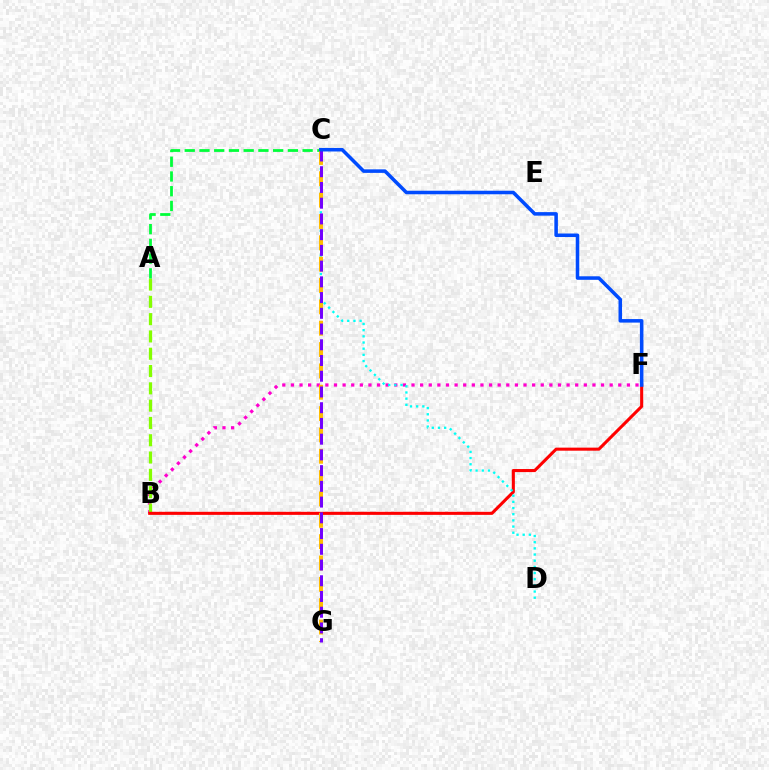{('B', 'F'): [{'color': '#ff00cf', 'line_style': 'dotted', 'thickness': 2.34}, {'color': '#ff0000', 'line_style': 'solid', 'thickness': 2.21}], ('A', 'B'): [{'color': '#84ff00', 'line_style': 'dashed', 'thickness': 2.35}], ('A', 'C'): [{'color': '#00ff39', 'line_style': 'dashed', 'thickness': 2.0}], ('C', 'D'): [{'color': '#00fff6', 'line_style': 'dotted', 'thickness': 1.68}], ('C', 'G'): [{'color': '#ffbd00', 'line_style': 'dashed', 'thickness': 2.9}, {'color': '#7200ff', 'line_style': 'dashed', 'thickness': 2.14}], ('C', 'F'): [{'color': '#004bff', 'line_style': 'solid', 'thickness': 2.54}]}